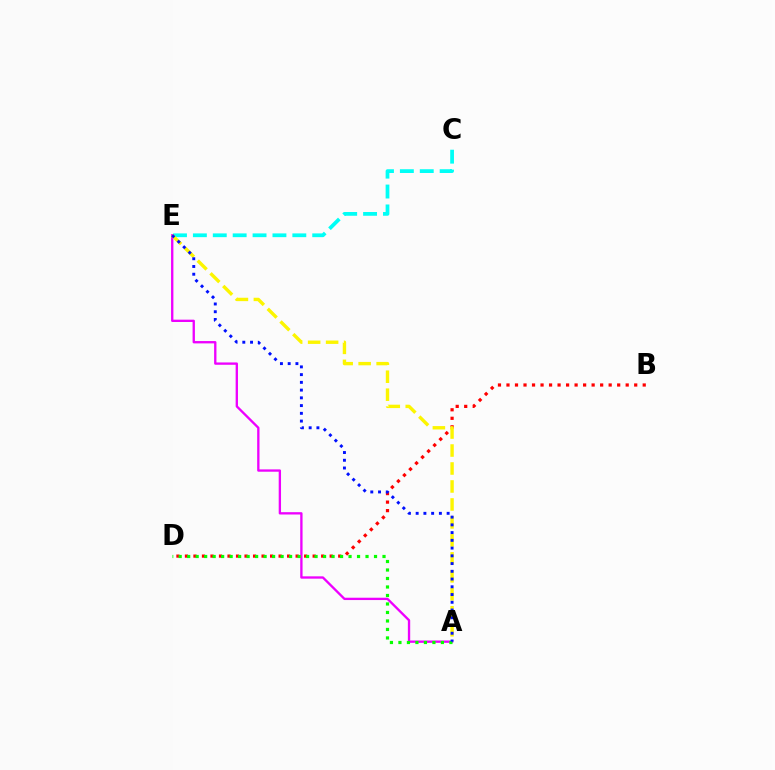{('C', 'E'): [{'color': '#00fff6', 'line_style': 'dashed', 'thickness': 2.7}], ('A', 'E'): [{'color': '#ee00ff', 'line_style': 'solid', 'thickness': 1.68}, {'color': '#fcf500', 'line_style': 'dashed', 'thickness': 2.44}, {'color': '#0010ff', 'line_style': 'dotted', 'thickness': 2.1}], ('B', 'D'): [{'color': '#ff0000', 'line_style': 'dotted', 'thickness': 2.31}], ('A', 'D'): [{'color': '#08ff00', 'line_style': 'dotted', 'thickness': 2.31}]}